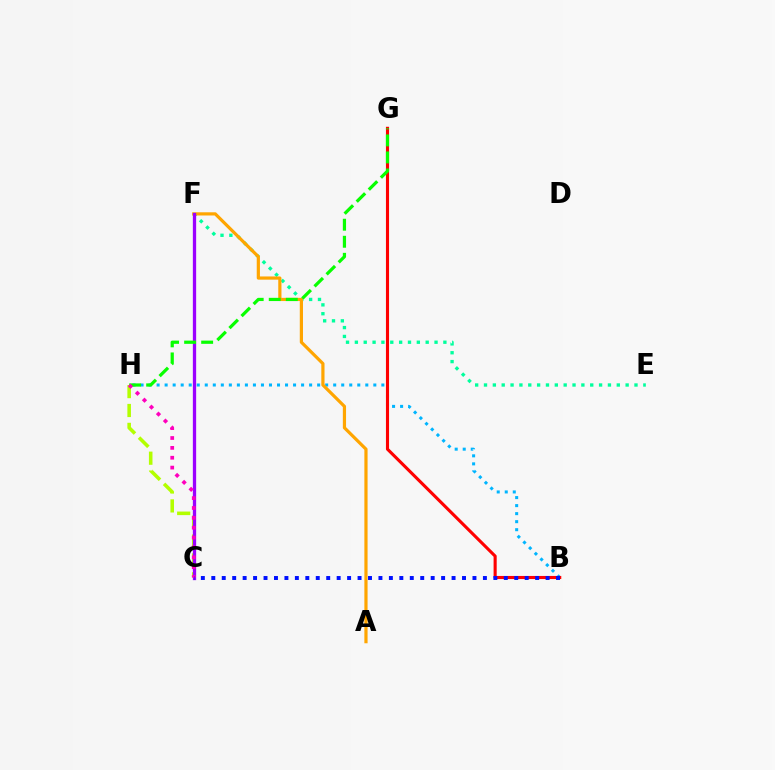{('C', 'H'): [{'color': '#b3ff00', 'line_style': 'dashed', 'thickness': 2.57}, {'color': '#ff00bd', 'line_style': 'dotted', 'thickness': 2.68}], ('E', 'F'): [{'color': '#00ff9d', 'line_style': 'dotted', 'thickness': 2.41}], ('B', 'H'): [{'color': '#00b5ff', 'line_style': 'dotted', 'thickness': 2.18}], ('A', 'F'): [{'color': '#ffa500', 'line_style': 'solid', 'thickness': 2.3}], ('B', 'G'): [{'color': '#ff0000', 'line_style': 'solid', 'thickness': 2.23}], ('C', 'F'): [{'color': '#9b00ff', 'line_style': 'solid', 'thickness': 2.37}], ('G', 'H'): [{'color': '#08ff00', 'line_style': 'dashed', 'thickness': 2.32}], ('B', 'C'): [{'color': '#0010ff', 'line_style': 'dotted', 'thickness': 2.84}]}